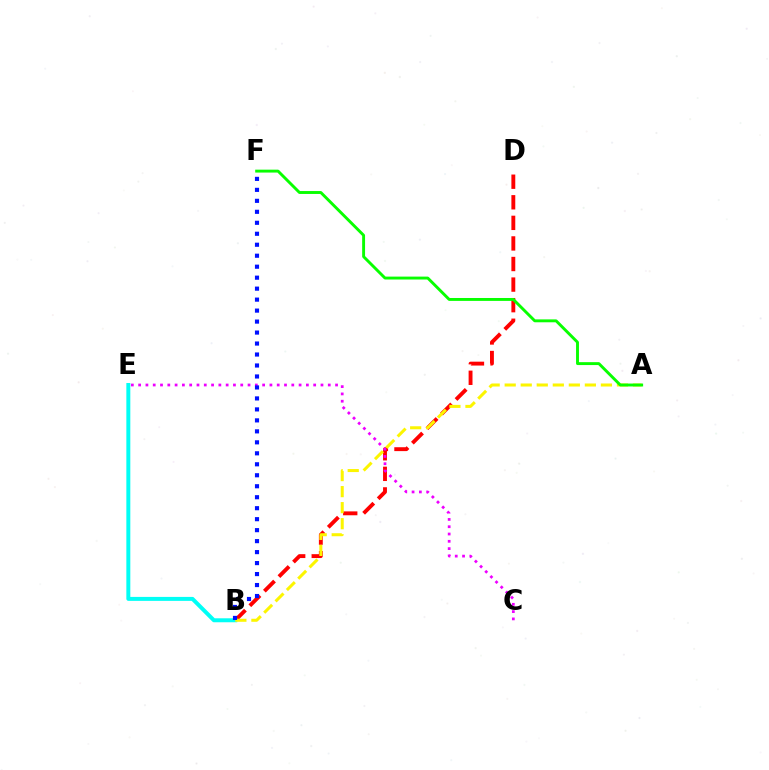{('B', 'D'): [{'color': '#ff0000', 'line_style': 'dashed', 'thickness': 2.8}], ('B', 'E'): [{'color': '#00fff6', 'line_style': 'solid', 'thickness': 2.86}], ('C', 'E'): [{'color': '#ee00ff', 'line_style': 'dotted', 'thickness': 1.98}], ('A', 'B'): [{'color': '#fcf500', 'line_style': 'dashed', 'thickness': 2.18}], ('A', 'F'): [{'color': '#08ff00', 'line_style': 'solid', 'thickness': 2.09}], ('B', 'F'): [{'color': '#0010ff', 'line_style': 'dotted', 'thickness': 2.98}]}